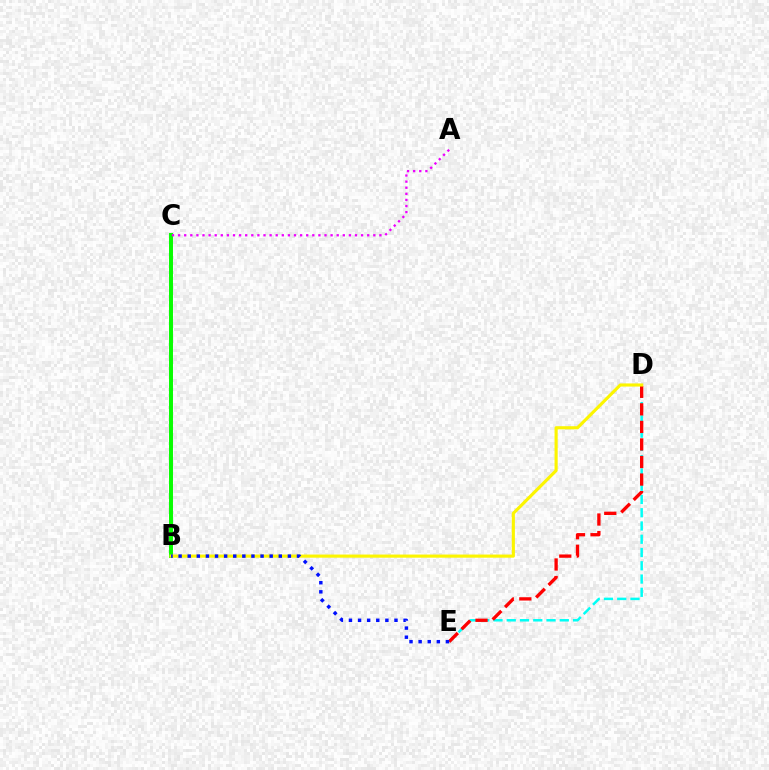{('B', 'C'): [{'color': '#08ff00', 'line_style': 'solid', 'thickness': 2.85}], ('D', 'E'): [{'color': '#00fff6', 'line_style': 'dashed', 'thickness': 1.8}, {'color': '#ff0000', 'line_style': 'dashed', 'thickness': 2.38}], ('A', 'C'): [{'color': '#ee00ff', 'line_style': 'dotted', 'thickness': 1.66}], ('B', 'D'): [{'color': '#fcf500', 'line_style': 'solid', 'thickness': 2.26}], ('B', 'E'): [{'color': '#0010ff', 'line_style': 'dotted', 'thickness': 2.47}]}